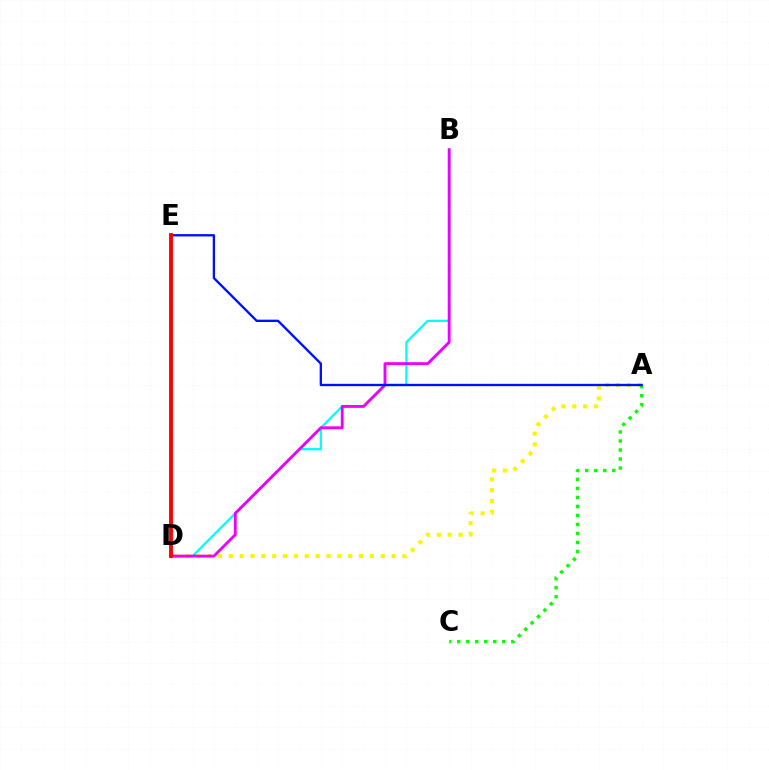{('A', 'D'): [{'color': '#fcf500', 'line_style': 'dotted', 'thickness': 2.95}], ('B', 'D'): [{'color': '#00fff6', 'line_style': 'solid', 'thickness': 1.62}, {'color': '#ee00ff', 'line_style': 'solid', 'thickness': 2.07}], ('A', 'C'): [{'color': '#08ff00', 'line_style': 'dotted', 'thickness': 2.45}], ('A', 'E'): [{'color': '#0010ff', 'line_style': 'solid', 'thickness': 1.68}], ('D', 'E'): [{'color': '#ff0000', 'line_style': 'solid', 'thickness': 2.78}]}